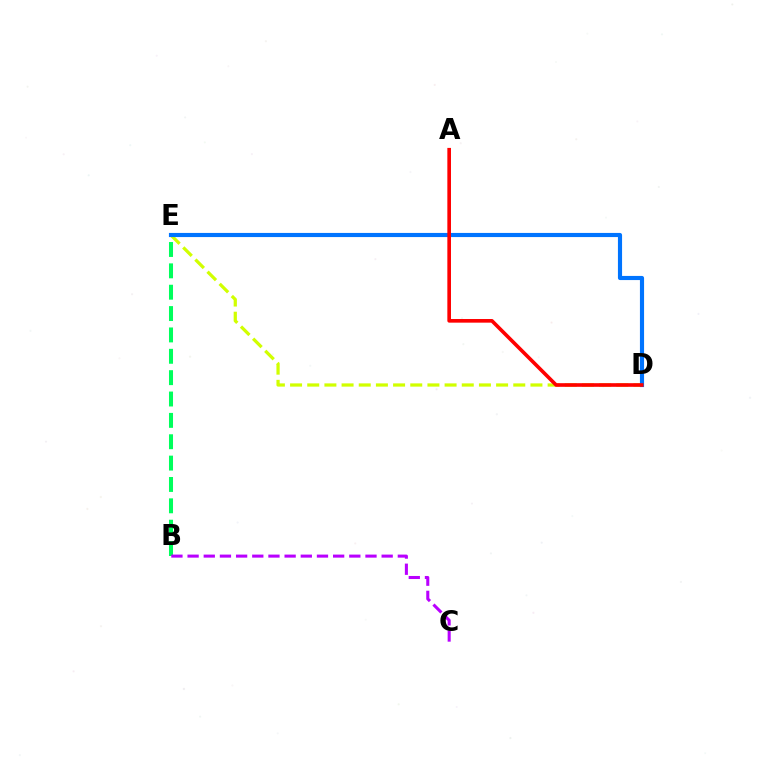{('D', 'E'): [{'color': '#d1ff00', 'line_style': 'dashed', 'thickness': 2.33}, {'color': '#0074ff', 'line_style': 'solid', 'thickness': 2.98}], ('B', 'E'): [{'color': '#00ff5c', 'line_style': 'dashed', 'thickness': 2.9}], ('B', 'C'): [{'color': '#b900ff', 'line_style': 'dashed', 'thickness': 2.2}], ('A', 'D'): [{'color': '#ff0000', 'line_style': 'solid', 'thickness': 2.62}]}